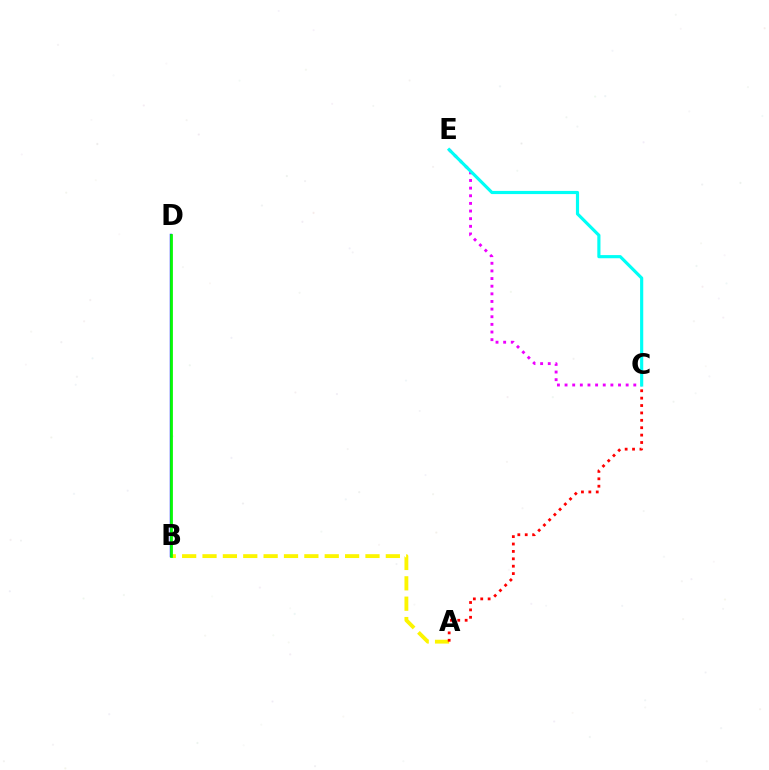{('B', 'D'): [{'color': '#0010ff', 'line_style': 'solid', 'thickness': 1.74}, {'color': '#08ff00', 'line_style': 'solid', 'thickness': 1.97}], ('A', 'B'): [{'color': '#fcf500', 'line_style': 'dashed', 'thickness': 2.77}], ('C', 'E'): [{'color': '#ee00ff', 'line_style': 'dotted', 'thickness': 2.08}, {'color': '#00fff6', 'line_style': 'solid', 'thickness': 2.28}], ('A', 'C'): [{'color': '#ff0000', 'line_style': 'dotted', 'thickness': 2.01}]}